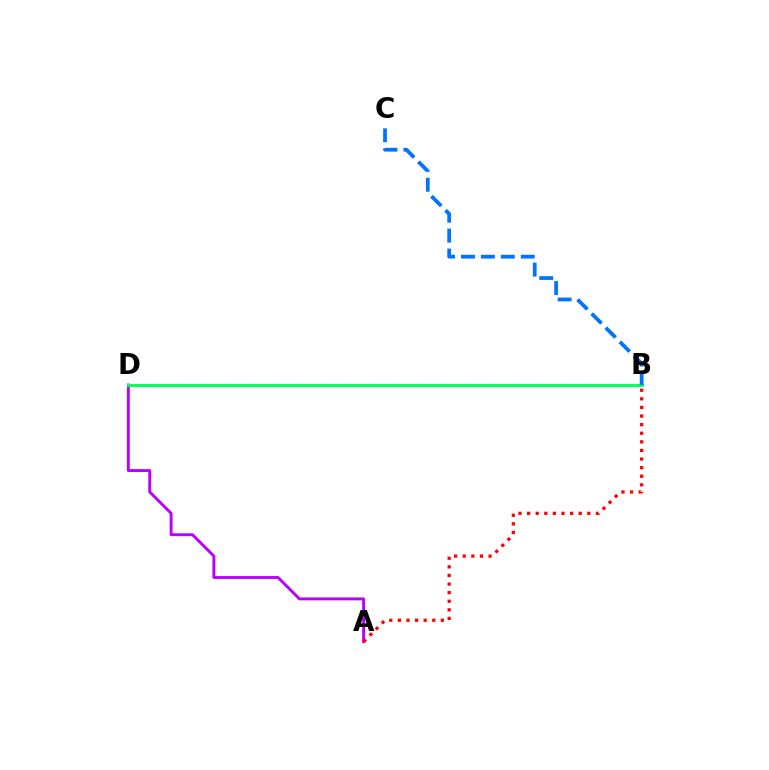{('A', 'D'): [{'color': '#b900ff', 'line_style': 'solid', 'thickness': 2.09}], ('A', 'B'): [{'color': '#ff0000', 'line_style': 'dotted', 'thickness': 2.34}], ('B', 'D'): [{'color': '#d1ff00', 'line_style': 'dotted', 'thickness': 1.63}, {'color': '#00ff5c', 'line_style': 'solid', 'thickness': 2.07}], ('B', 'C'): [{'color': '#0074ff', 'line_style': 'dashed', 'thickness': 2.71}]}